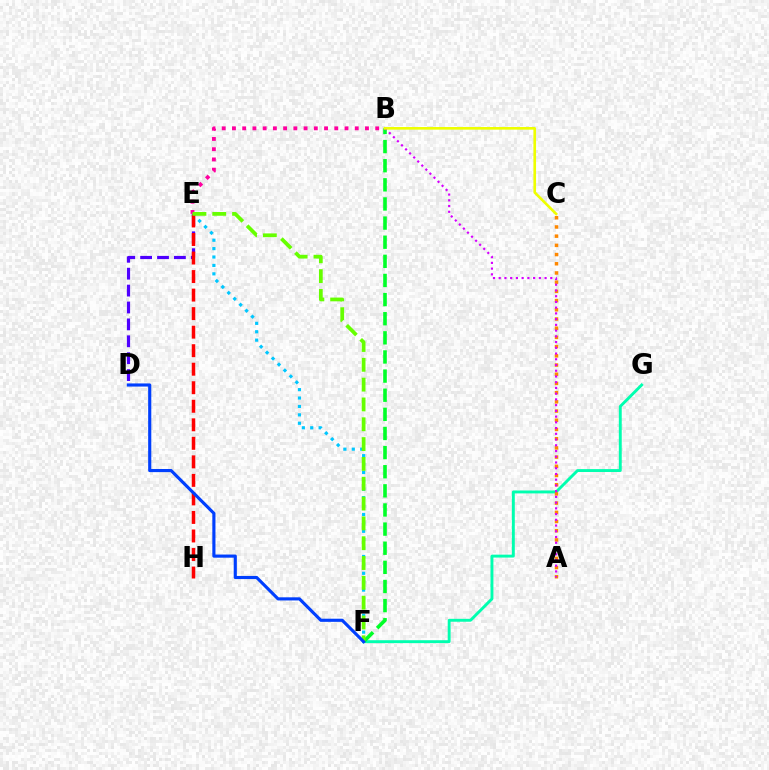{('E', 'F'): [{'color': '#00c7ff', 'line_style': 'dotted', 'thickness': 2.28}, {'color': '#66ff00', 'line_style': 'dashed', 'thickness': 2.69}], ('D', 'E'): [{'color': '#4f00ff', 'line_style': 'dashed', 'thickness': 2.3}], ('E', 'H'): [{'color': '#ff0000', 'line_style': 'dashed', 'thickness': 2.52}], ('F', 'G'): [{'color': '#00ffaf', 'line_style': 'solid', 'thickness': 2.09}], ('B', 'E'): [{'color': '#ff00a0', 'line_style': 'dotted', 'thickness': 2.78}], ('B', 'F'): [{'color': '#00ff27', 'line_style': 'dashed', 'thickness': 2.6}], ('A', 'C'): [{'color': '#ff8800', 'line_style': 'dotted', 'thickness': 2.5}], ('A', 'B'): [{'color': '#d600ff', 'line_style': 'dotted', 'thickness': 1.56}], ('D', 'F'): [{'color': '#003fff', 'line_style': 'solid', 'thickness': 2.26}], ('B', 'C'): [{'color': '#eeff00', 'line_style': 'solid', 'thickness': 1.9}]}